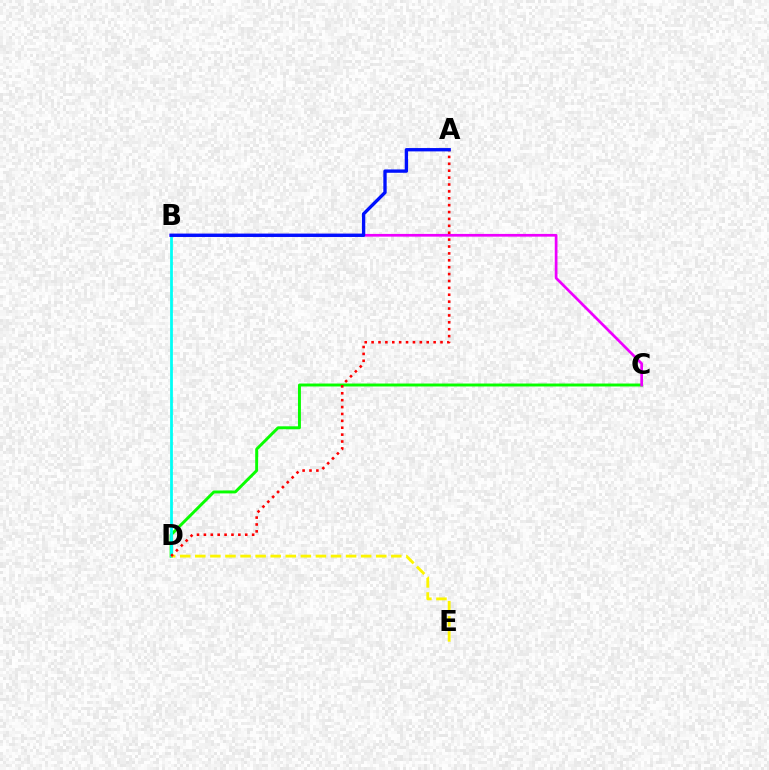{('C', 'D'): [{'color': '#08ff00', 'line_style': 'solid', 'thickness': 2.11}], ('B', 'C'): [{'color': '#ee00ff', 'line_style': 'solid', 'thickness': 1.95}], ('B', 'D'): [{'color': '#00fff6', 'line_style': 'solid', 'thickness': 1.99}], ('D', 'E'): [{'color': '#fcf500', 'line_style': 'dashed', 'thickness': 2.05}], ('A', 'D'): [{'color': '#ff0000', 'line_style': 'dotted', 'thickness': 1.87}], ('A', 'B'): [{'color': '#0010ff', 'line_style': 'solid', 'thickness': 2.4}]}